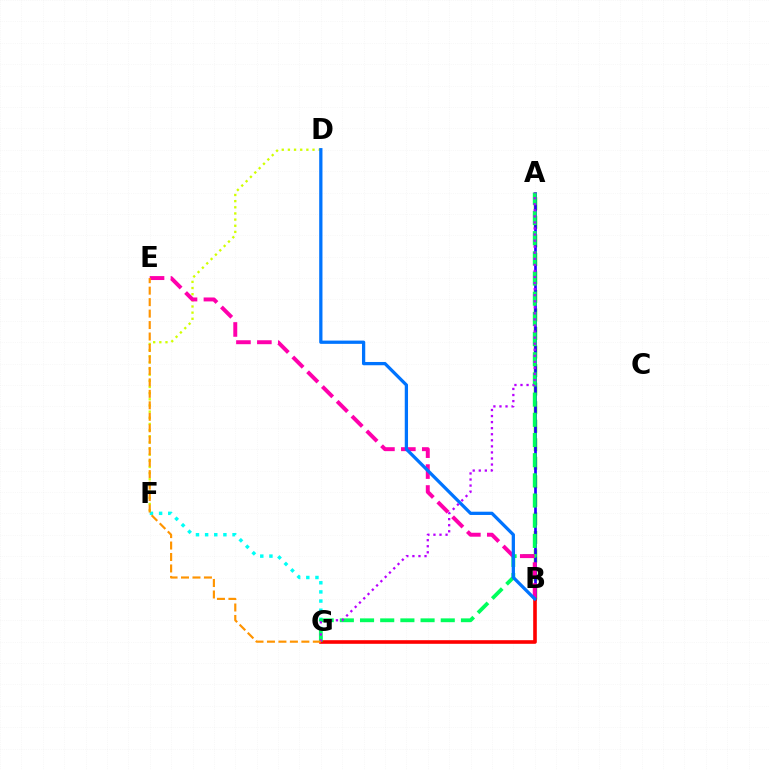{('A', 'B'): [{'color': '#3dff00', 'line_style': 'dashed', 'thickness': 2.52}, {'color': '#2500ff', 'line_style': 'solid', 'thickness': 1.92}], ('D', 'F'): [{'color': '#d1ff00', 'line_style': 'dotted', 'thickness': 1.67}], ('B', 'G'): [{'color': '#ff0000', 'line_style': 'solid', 'thickness': 2.61}], ('F', 'G'): [{'color': '#00fff6', 'line_style': 'dotted', 'thickness': 2.49}], ('A', 'G'): [{'color': '#00ff5c', 'line_style': 'dashed', 'thickness': 2.74}, {'color': '#b900ff', 'line_style': 'dotted', 'thickness': 1.65}], ('B', 'E'): [{'color': '#ff00ac', 'line_style': 'dashed', 'thickness': 2.84}], ('B', 'D'): [{'color': '#0074ff', 'line_style': 'solid', 'thickness': 2.35}], ('E', 'G'): [{'color': '#ff9400', 'line_style': 'dashed', 'thickness': 1.56}]}